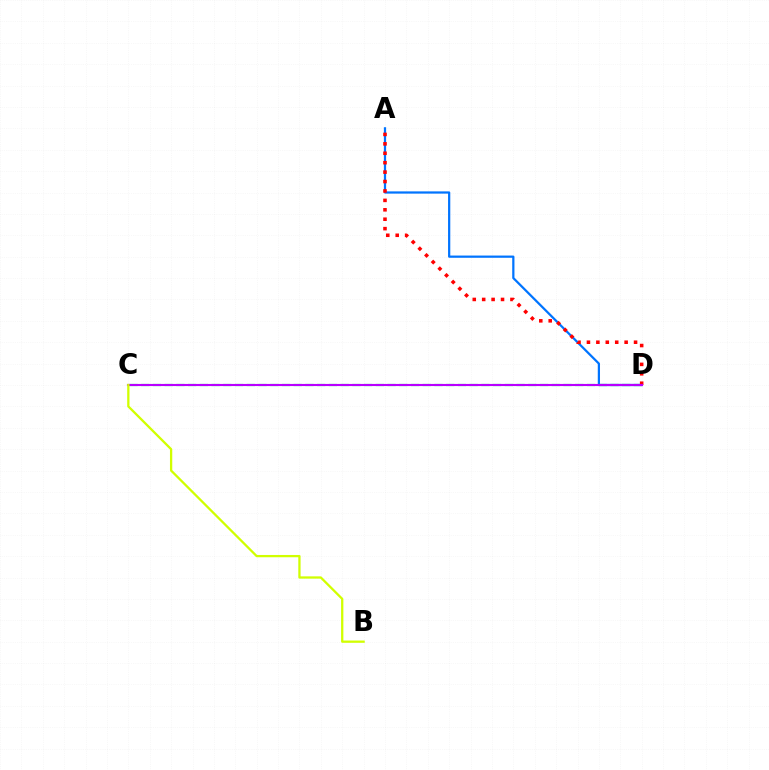{('A', 'D'): [{'color': '#0074ff', 'line_style': 'solid', 'thickness': 1.61}, {'color': '#ff0000', 'line_style': 'dotted', 'thickness': 2.56}], ('C', 'D'): [{'color': '#00ff5c', 'line_style': 'dashed', 'thickness': 1.59}, {'color': '#b900ff', 'line_style': 'solid', 'thickness': 1.52}], ('B', 'C'): [{'color': '#d1ff00', 'line_style': 'solid', 'thickness': 1.65}]}